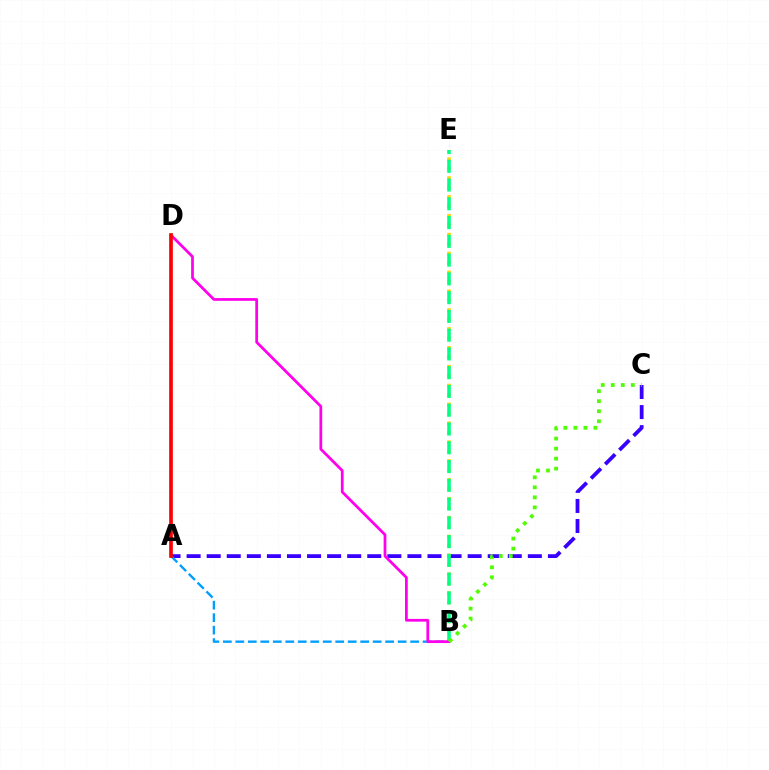{('A', 'C'): [{'color': '#3700ff', 'line_style': 'dashed', 'thickness': 2.73}], ('A', 'B'): [{'color': '#009eff', 'line_style': 'dashed', 'thickness': 1.7}], ('B', 'E'): [{'color': '#ffd500', 'line_style': 'dotted', 'thickness': 2.56}, {'color': '#00ff86', 'line_style': 'dashed', 'thickness': 2.55}], ('B', 'D'): [{'color': '#ff00ed', 'line_style': 'solid', 'thickness': 1.98}], ('B', 'C'): [{'color': '#4fff00', 'line_style': 'dotted', 'thickness': 2.72}], ('A', 'D'): [{'color': '#ff0000', 'line_style': 'solid', 'thickness': 2.66}]}